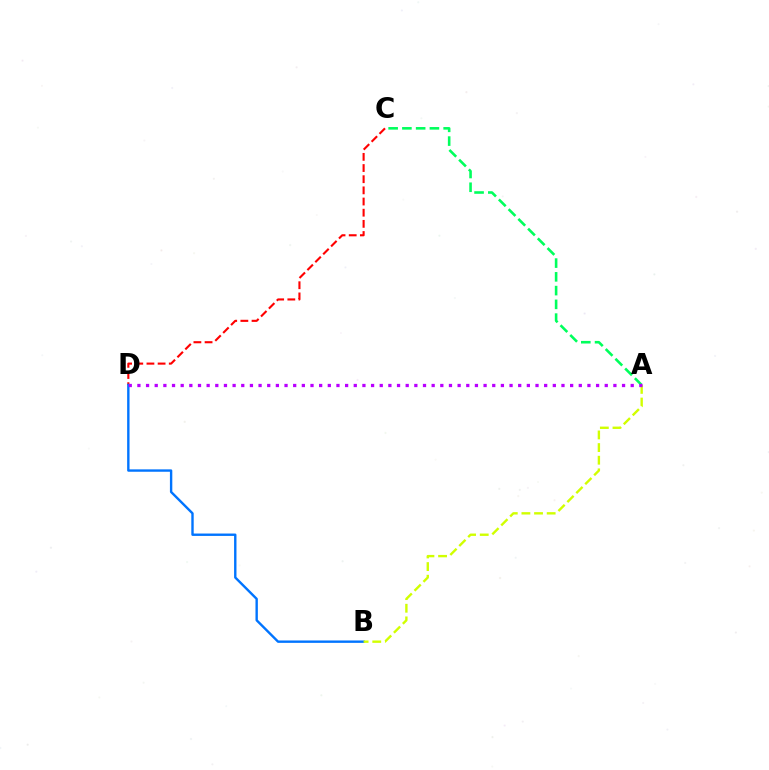{('C', 'D'): [{'color': '#ff0000', 'line_style': 'dashed', 'thickness': 1.52}], ('B', 'D'): [{'color': '#0074ff', 'line_style': 'solid', 'thickness': 1.72}], ('A', 'B'): [{'color': '#d1ff00', 'line_style': 'dashed', 'thickness': 1.72}], ('A', 'C'): [{'color': '#00ff5c', 'line_style': 'dashed', 'thickness': 1.87}], ('A', 'D'): [{'color': '#b900ff', 'line_style': 'dotted', 'thickness': 2.35}]}